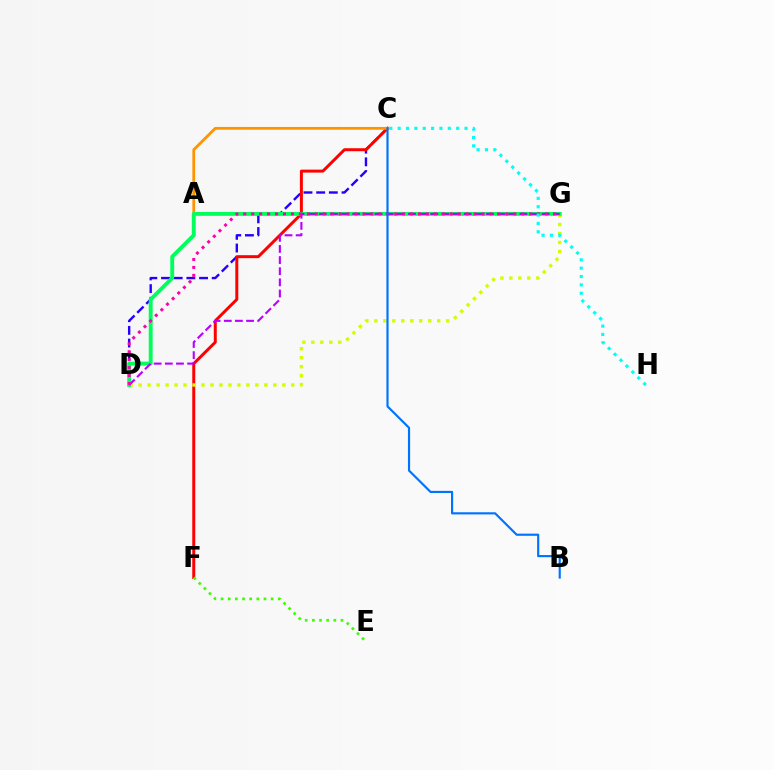{('C', 'D'): [{'color': '#2500ff', 'line_style': 'dashed', 'thickness': 1.72}], ('C', 'F'): [{'color': '#ff0000', 'line_style': 'solid', 'thickness': 2.14}], ('D', 'G'): [{'color': '#d1ff00', 'line_style': 'dotted', 'thickness': 2.44}, {'color': '#00ff5c', 'line_style': 'solid', 'thickness': 2.8}, {'color': '#b900ff', 'line_style': 'dashed', 'thickness': 1.51}, {'color': '#ff00ac', 'line_style': 'dotted', 'thickness': 2.16}], ('A', 'C'): [{'color': '#ff9400', 'line_style': 'solid', 'thickness': 2.0}], ('B', 'C'): [{'color': '#0074ff', 'line_style': 'solid', 'thickness': 1.56}], ('E', 'F'): [{'color': '#3dff00', 'line_style': 'dotted', 'thickness': 1.94}], ('C', 'H'): [{'color': '#00fff6', 'line_style': 'dotted', 'thickness': 2.27}]}